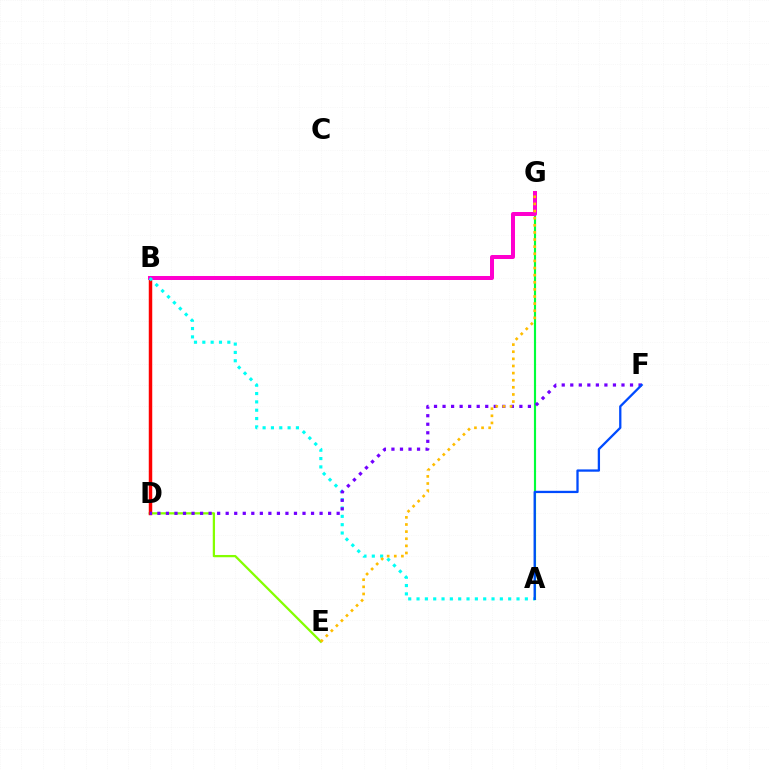{('D', 'E'): [{'color': '#84ff00', 'line_style': 'solid', 'thickness': 1.63}], ('B', 'D'): [{'color': '#ff0000', 'line_style': 'solid', 'thickness': 2.5}], ('A', 'G'): [{'color': '#00ff39', 'line_style': 'solid', 'thickness': 1.55}], ('B', 'G'): [{'color': '#ff00cf', 'line_style': 'solid', 'thickness': 2.88}], ('A', 'B'): [{'color': '#00fff6', 'line_style': 'dotted', 'thickness': 2.26}], ('D', 'F'): [{'color': '#7200ff', 'line_style': 'dotted', 'thickness': 2.32}], ('E', 'G'): [{'color': '#ffbd00', 'line_style': 'dotted', 'thickness': 1.93}], ('A', 'F'): [{'color': '#004bff', 'line_style': 'solid', 'thickness': 1.65}]}